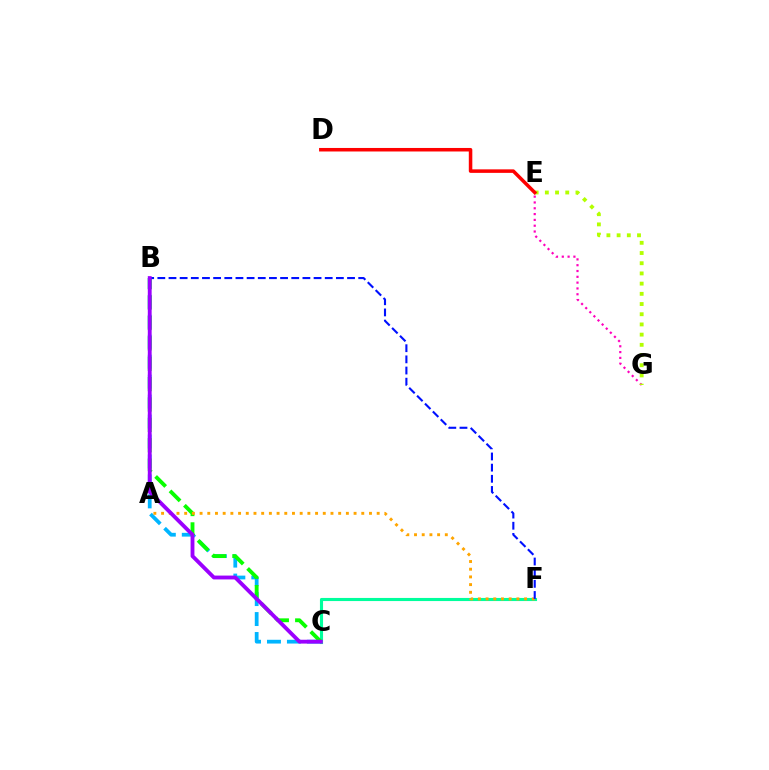{('C', 'F'): [{'color': '#00ff9d', 'line_style': 'solid', 'thickness': 2.24}], ('B', 'C'): [{'color': '#00b5ff', 'line_style': 'dashed', 'thickness': 2.71}, {'color': '#08ff00', 'line_style': 'dashed', 'thickness': 2.77}, {'color': '#9b00ff', 'line_style': 'solid', 'thickness': 2.77}], ('E', 'G'): [{'color': '#ff00bd', 'line_style': 'dotted', 'thickness': 1.58}, {'color': '#b3ff00', 'line_style': 'dotted', 'thickness': 2.77}], ('A', 'F'): [{'color': '#ffa500', 'line_style': 'dotted', 'thickness': 2.09}], ('B', 'F'): [{'color': '#0010ff', 'line_style': 'dashed', 'thickness': 1.52}], ('D', 'E'): [{'color': '#ff0000', 'line_style': 'solid', 'thickness': 2.54}]}